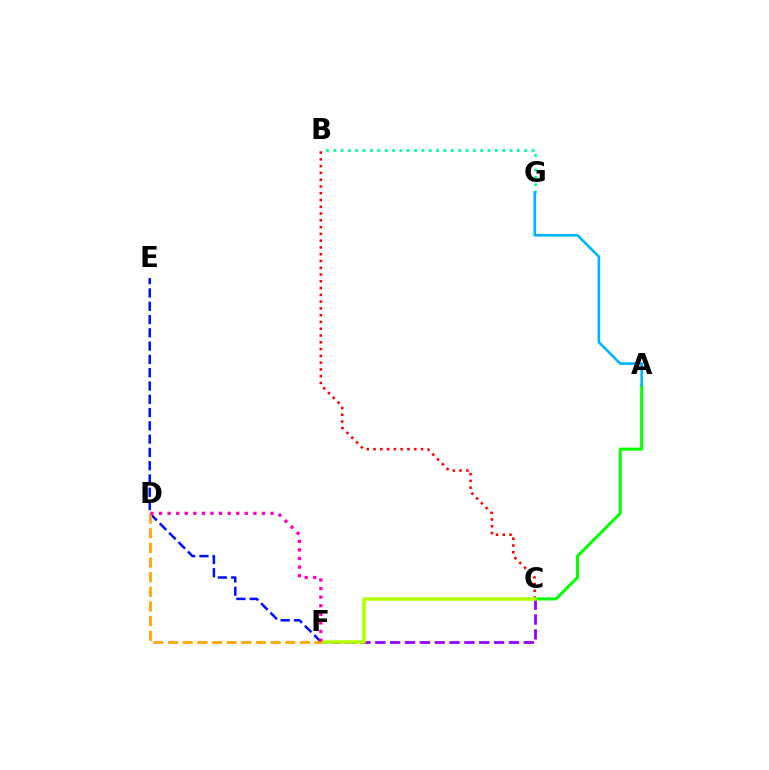{('A', 'C'): [{'color': '#08ff00', 'line_style': 'solid', 'thickness': 2.19}], ('C', 'F'): [{'color': '#9b00ff', 'line_style': 'dashed', 'thickness': 2.02}, {'color': '#b3ff00', 'line_style': 'solid', 'thickness': 2.55}], ('B', 'C'): [{'color': '#ff0000', 'line_style': 'dotted', 'thickness': 1.84}], ('E', 'F'): [{'color': '#0010ff', 'line_style': 'dashed', 'thickness': 1.81}], ('D', 'F'): [{'color': '#ffa500', 'line_style': 'dashed', 'thickness': 1.99}, {'color': '#ff00bd', 'line_style': 'dotted', 'thickness': 2.33}], ('B', 'G'): [{'color': '#00ff9d', 'line_style': 'dotted', 'thickness': 2.0}], ('A', 'G'): [{'color': '#00b5ff', 'line_style': 'solid', 'thickness': 1.88}]}